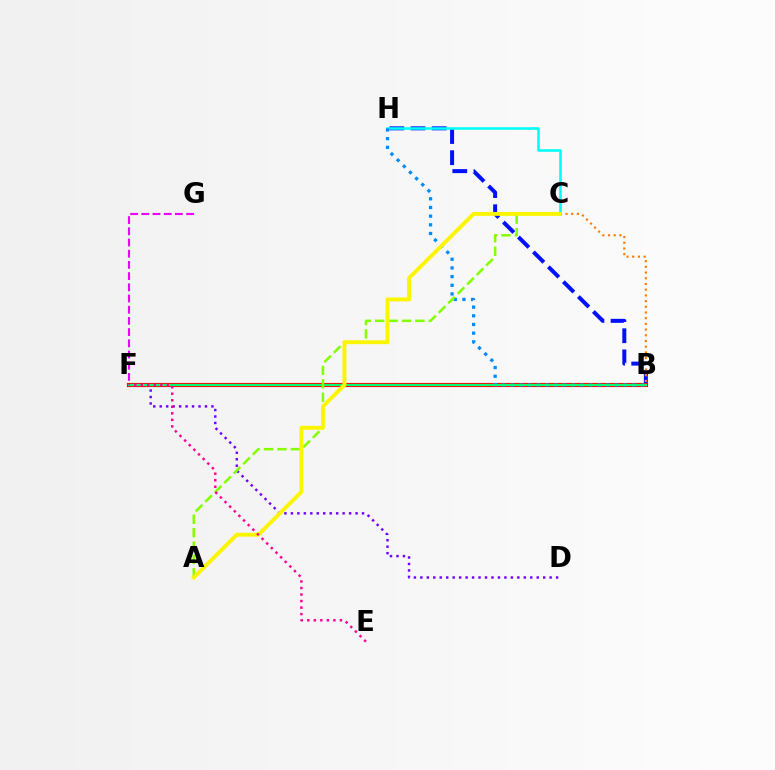{('B', 'H'): [{'color': '#0010ff', 'line_style': 'dashed', 'thickness': 2.87}, {'color': '#008cff', 'line_style': 'dotted', 'thickness': 2.36}], ('B', 'F'): [{'color': '#08ff00', 'line_style': 'dashed', 'thickness': 1.59}, {'color': '#ff0000', 'line_style': 'solid', 'thickness': 2.99}, {'color': '#00ff74', 'line_style': 'solid', 'thickness': 1.6}], ('C', 'H'): [{'color': '#00fff6', 'line_style': 'solid', 'thickness': 1.86}], ('D', 'F'): [{'color': '#7200ff', 'line_style': 'dotted', 'thickness': 1.76}], ('B', 'C'): [{'color': '#ff7c00', 'line_style': 'dotted', 'thickness': 1.55}], ('A', 'C'): [{'color': '#84ff00', 'line_style': 'dashed', 'thickness': 1.82}, {'color': '#fcf500', 'line_style': 'solid', 'thickness': 2.81}], ('F', 'G'): [{'color': '#ee00ff', 'line_style': 'dashed', 'thickness': 1.52}], ('E', 'F'): [{'color': '#ff0094', 'line_style': 'dotted', 'thickness': 1.77}]}